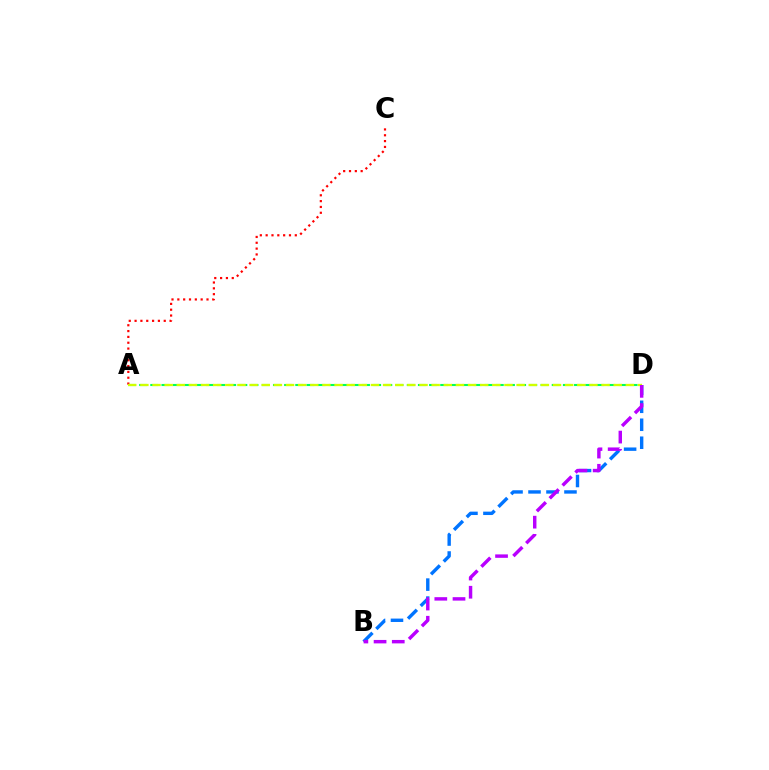{('A', 'C'): [{'color': '#ff0000', 'line_style': 'dotted', 'thickness': 1.58}], ('A', 'D'): [{'color': '#00ff5c', 'line_style': 'dashed', 'thickness': 1.51}, {'color': '#d1ff00', 'line_style': 'dashed', 'thickness': 1.65}], ('B', 'D'): [{'color': '#0074ff', 'line_style': 'dashed', 'thickness': 2.44}, {'color': '#b900ff', 'line_style': 'dashed', 'thickness': 2.47}]}